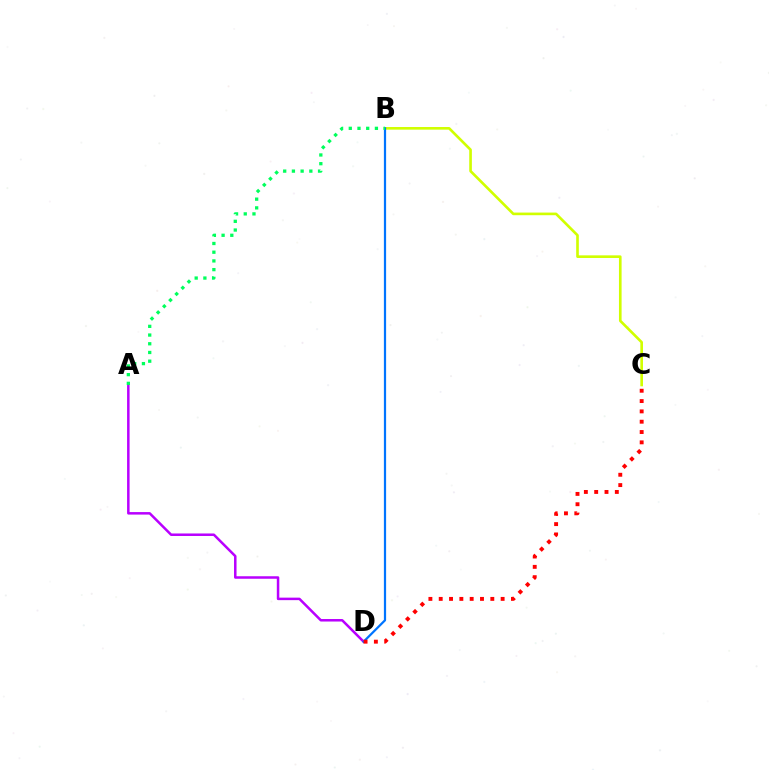{('B', 'C'): [{'color': '#d1ff00', 'line_style': 'solid', 'thickness': 1.9}], ('A', 'D'): [{'color': '#b900ff', 'line_style': 'solid', 'thickness': 1.81}], ('B', 'D'): [{'color': '#0074ff', 'line_style': 'solid', 'thickness': 1.6}], ('C', 'D'): [{'color': '#ff0000', 'line_style': 'dotted', 'thickness': 2.8}], ('A', 'B'): [{'color': '#00ff5c', 'line_style': 'dotted', 'thickness': 2.37}]}